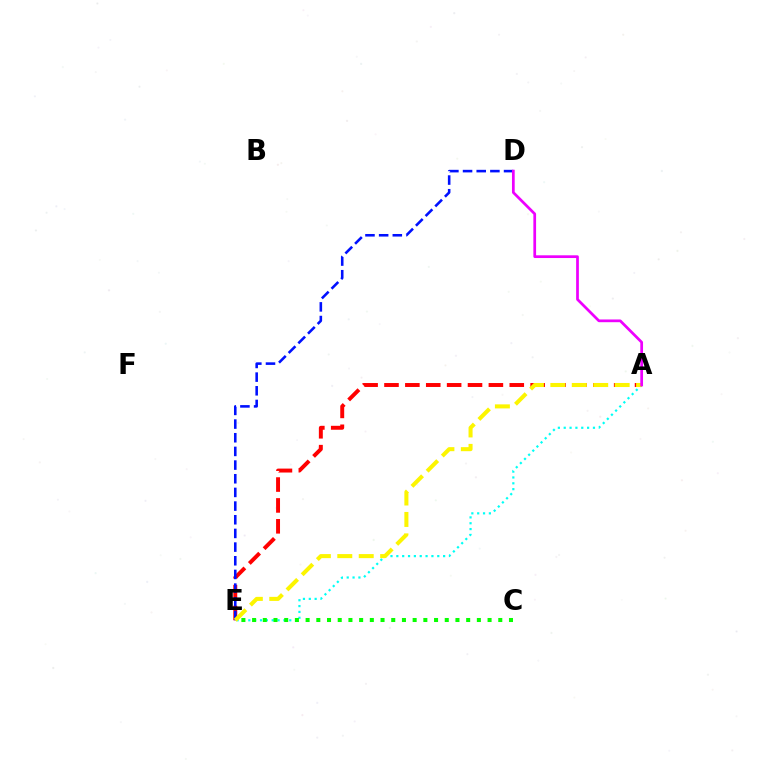{('A', 'E'): [{'color': '#ff0000', 'line_style': 'dashed', 'thickness': 2.84}, {'color': '#00fff6', 'line_style': 'dotted', 'thickness': 1.59}, {'color': '#fcf500', 'line_style': 'dashed', 'thickness': 2.91}], ('D', 'E'): [{'color': '#0010ff', 'line_style': 'dashed', 'thickness': 1.86}], ('C', 'E'): [{'color': '#08ff00', 'line_style': 'dotted', 'thickness': 2.91}], ('A', 'D'): [{'color': '#ee00ff', 'line_style': 'solid', 'thickness': 1.96}]}